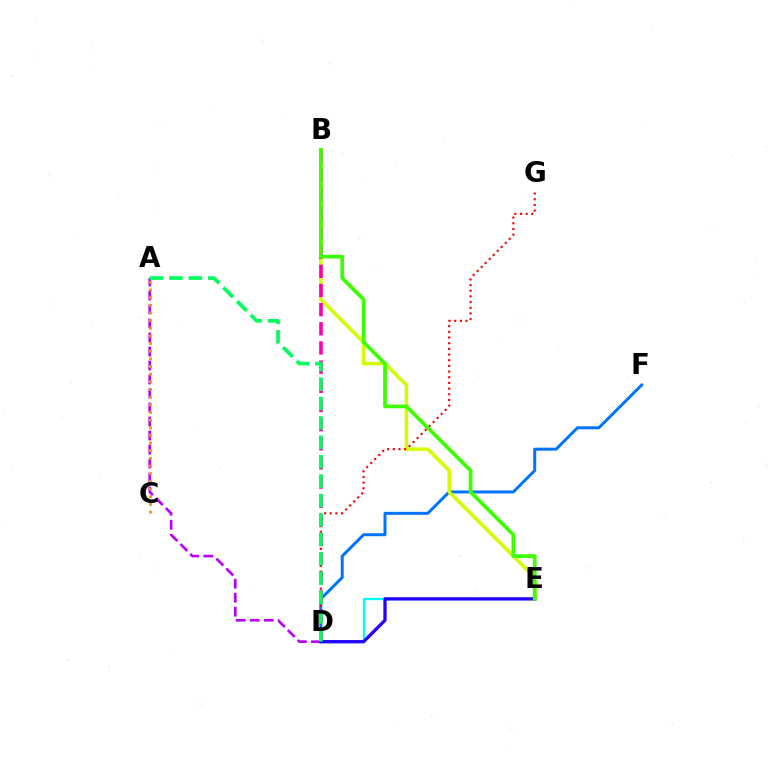{('D', 'F'): [{'color': '#0074ff', 'line_style': 'solid', 'thickness': 2.15}], ('A', 'D'): [{'color': '#b900ff', 'line_style': 'dashed', 'thickness': 1.9}, {'color': '#00ff5c', 'line_style': 'dashed', 'thickness': 2.64}], ('D', 'E'): [{'color': '#00fff6', 'line_style': 'solid', 'thickness': 1.7}, {'color': '#2500ff', 'line_style': 'solid', 'thickness': 2.36}], ('B', 'E'): [{'color': '#d1ff00', 'line_style': 'solid', 'thickness': 2.54}, {'color': '#3dff00', 'line_style': 'solid', 'thickness': 2.69}], ('B', 'D'): [{'color': '#ff00ac', 'line_style': 'dashed', 'thickness': 2.6}], ('D', 'G'): [{'color': '#ff0000', 'line_style': 'dotted', 'thickness': 1.54}], ('A', 'C'): [{'color': '#ff9400', 'line_style': 'dotted', 'thickness': 2.08}]}